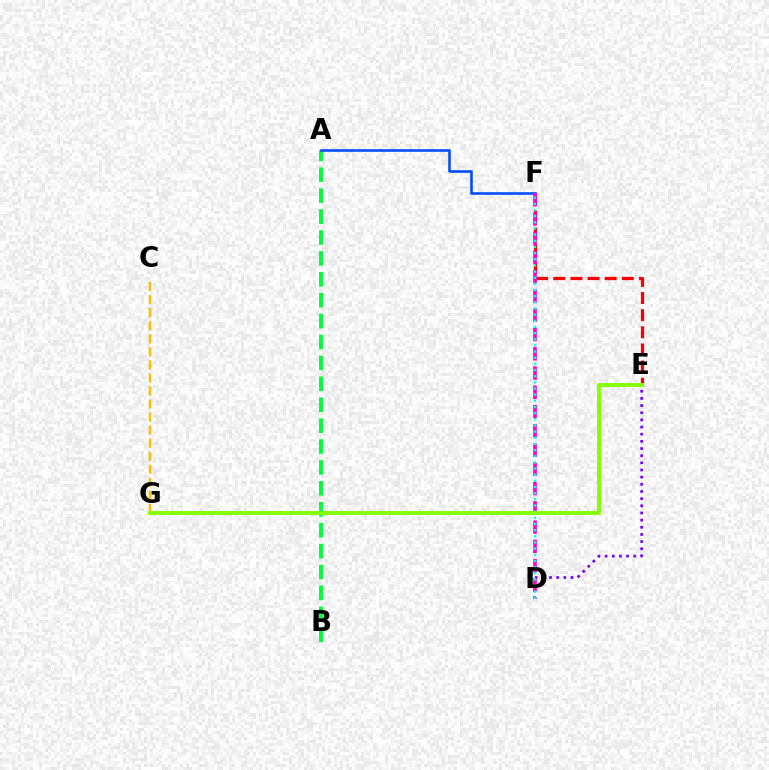{('E', 'F'): [{'color': '#ff0000', 'line_style': 'dashed', 'thickness': 2.33}], ('D', 'E'): [{'color': '#7200ff', 'line_style': 'dotted', 'thickness': 1.95}], ('A', 'B'): [{'color': '#00ff39', 'line_style': 'dashed', 'thickness': 2.84}], ('A', 'F'): [{'color': '#004bff', 'line_style': 'solid', 'thickness': 1.86}], ('C', 'G'): [{'color': '#ffbd00', 'line_style': 'dashed', 'thickness': 1.77}], ('D', 'F'): [{'color': '#ff00cf', 'line_style': 'dashed', 'thickness': 2.62}, {'color': '#00fff6', 'line_style': 'dotted', 'thickness': 1.67}], ('E', 'G'): [{'color': '#84ff00', 'line_style': 'solid', 'thickness': 2.83}]}